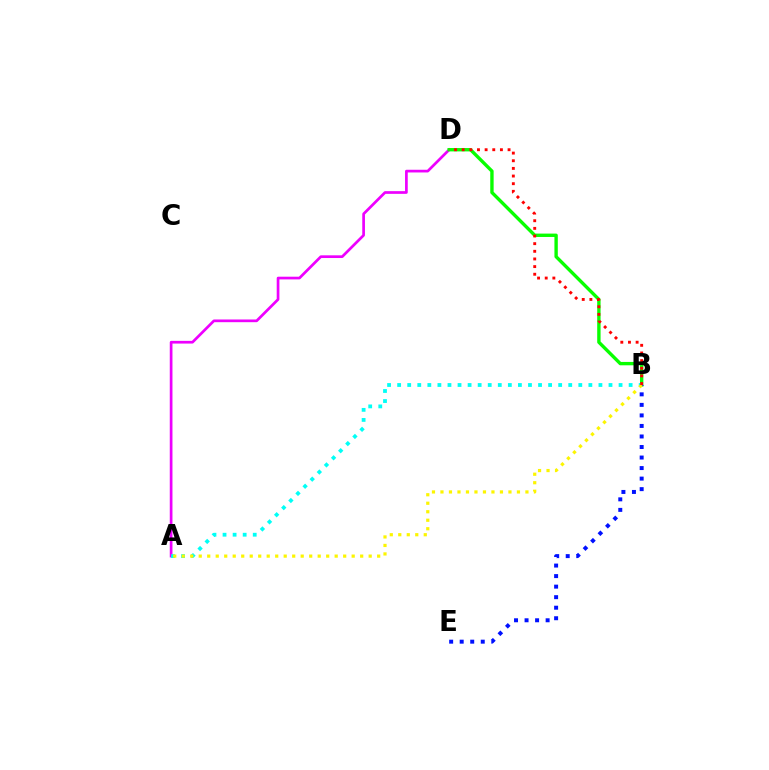{('A', 'D'): [{'color': '#ee00ff', 'line_style': 'solid', 'thickness': 1.95}], ('B', 'D'): [{'color': '#08ff00', 'line_style': 'solid', 'thickness': 2.43}, {'color': '#ff0000', 'line_style': 'dotted', 'thickness': 2.08}], ('A', 'B'): [{'color': '#00fff6', 'line_style': 'dotted', 'thickness': 2.73}, {'color': '#fcf500', 'line_style': 'dotted', 'thickness': 2.31}], ('B', 'E'): [{'color': '#0010ff', 'line_style': 'dotted', 'thickness': 2.86}]}